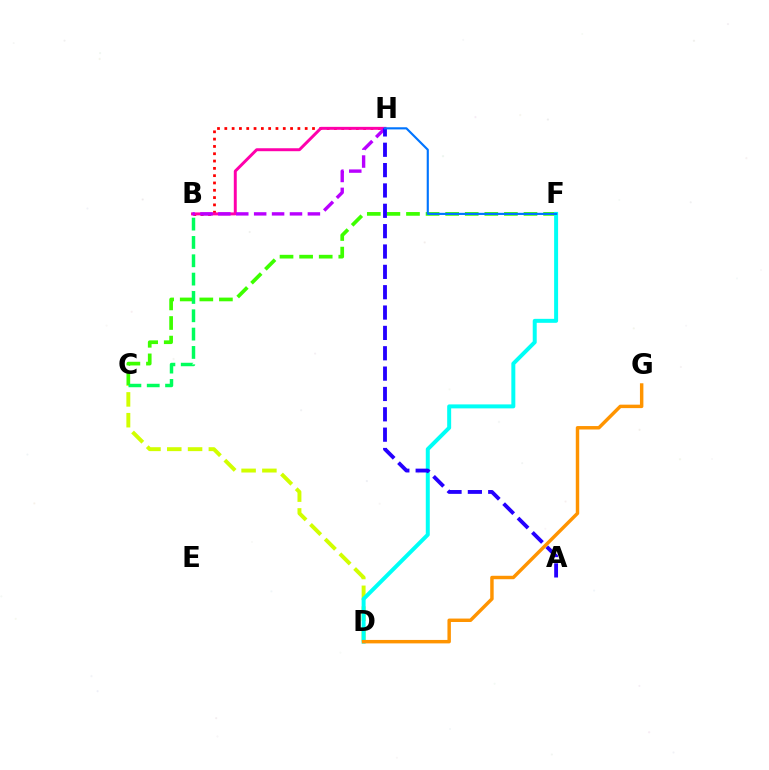{('B', 'H'): [{'color': '#ff0000', 'line_style': 'dotted', 'thickness': 1.99}, {'color': '#ff00ac', 'line_style': 'solid', 'thickness': 2.12}, {'color': '#b900ff', 'line_style': 'dashed', 'thickness': 2.43}], ('C', 'F'): [{'color': '#3dff00', 'line_style': 'dashed', 'thickness': 2.66}], ('C', 'D'): [{'color': '#d1ff00', 'line_style': 'dashed', 'thickness': 2.83}], ('B', 'C'): [{'color': '#00ff5c', 'line_style': 'dashed', 'thickness': 2.49}], ('D', 'F'): [{'color': '#00fff6', 'line_style': 'solid', 'thickness': 2.86}], ('A', 'H'): [{'color': '#2500ff', 'line_style': 'dashed', 'thickness': 2.76}], ('F', 'H'): [{'color': '#0074ff', 'line_style': 'solid', 'thickness': 1.54}], ('D', 'G'): [{'color': '#ff9400', 'line_style': 'solid', 'thickness': 2.48}]}